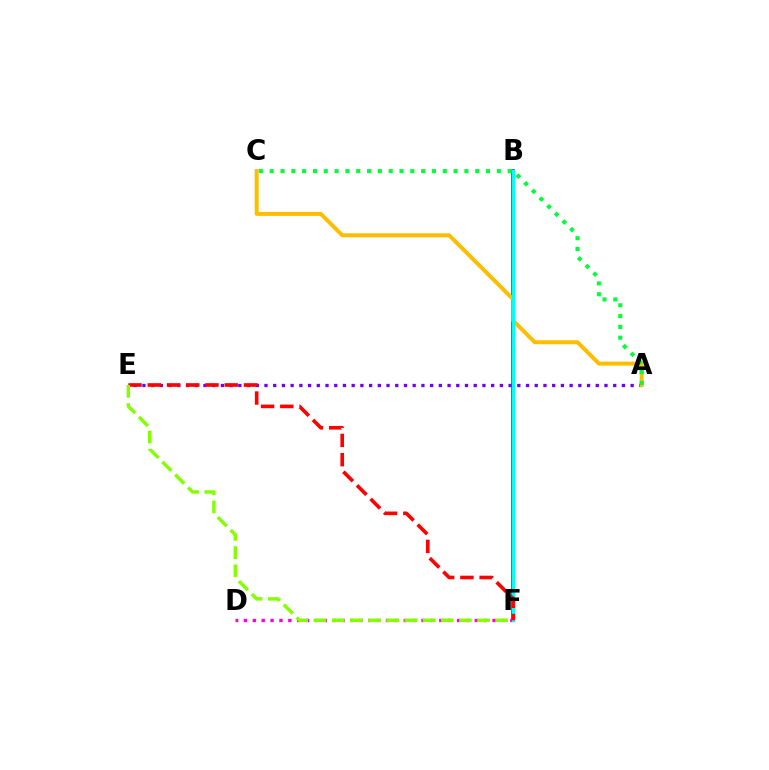{('B', 'F'): [{'color': '#004bff', 'line_style': 'solid', 'thickness': 2.59}, {'color': '#00fff6', 'line_style': 'solid', 'thickness': 2.25}], ('A', 'E'): [{'color': '#7200ff', 'line_style': 'dotted', 'thickness': 2.37}], ('A', 'C'): [{'color': '#ffbd00', 'line_style': 'solid', 'thickness': 2.87}, {'color': '#00ff39', 'line_style': 'dotted', 'thickness': 2.94}], ('D', 'F'): [{'color': '#ff00cf', 'line_style': 'dotted', 'thickness': 2.41}], ('E', 'F'): [{'color': '#ff0000', 'line_style': 'dashed', 'thickness': 2.61}, {'color': '#84ff00', 'line_style': 'dashed', 'thickness': 2.47}]}